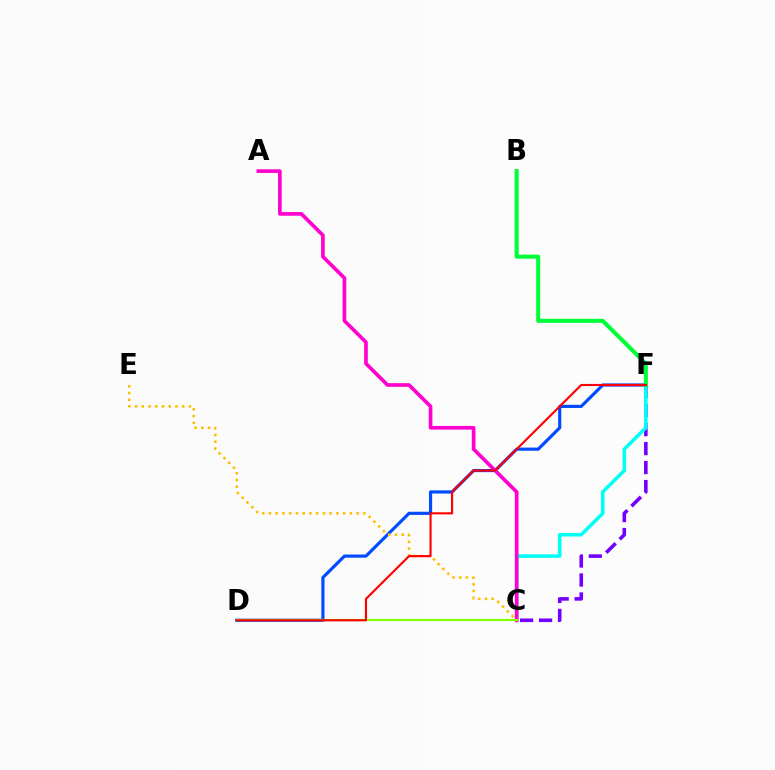{('C', 'F'): [{'color': '#7200ff', 'line_style': 'dashed', 'thickness': 2.58}, {'color': '#00fff6', 'line_style': 'solid', 'thickness': 2.54}], ('D', 'F'): [{'color': '#004bff', 'line_style': 'solid', 'thickness': 2.28}, {'color': '#ff0000', 'line_style': 'solid', 'thickness': 1.54}], ('A', 'C'): [{'color': '#ff00cf', 'line_style': 'solid', 'thickness': 2.63}], ('C', 'E'): [{'color': '#ffbd00', 'line_style': 'dotted', 'thickness': 1.83}], ('C', 'D'): [{'color': '#84ff00', 'line_style': 'solid', 'thickness': 1.56}], ('B', 'F'): [{'color': '#00ff39', 'line_style': 'solid', 'thickness': 2.94}]}